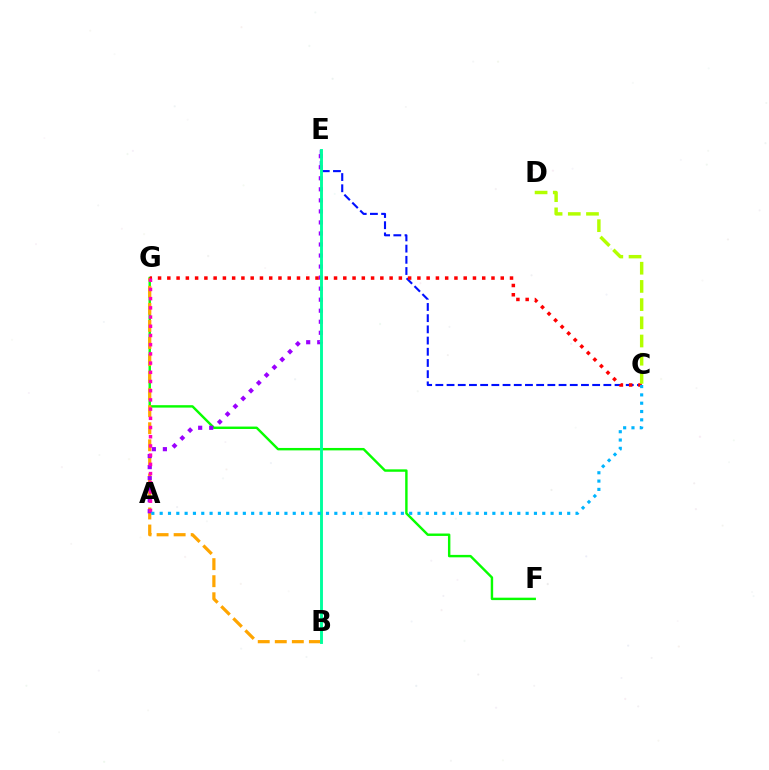{('F', 'G'): [{'color': '#08ff00', 'line_style': 'solid', 'thickness': 1.74}], ('C', 'E'): [{'color': '#0010ff', 'line_style': 'dashed', 'thickness': 1.52}], ('B', 'G'): [{'color': '#ffa500', 'line_style': 'dashed', 'thickness': 2.32}], ('A', 'E'): [{'color': '#9b00ff', 'line_style': 'dotted', 'thickness': 3.0}], ('C', 'G'): [{'color': '#ff0000', 'line_style': 'dotted', 'thickness': 2.52}], ('C', 'D'): [{'color': '#b3ff00', 'line_style': 'dashed', 'thickness': 2.47}], ('B', 'E'): [{'color': '#00ff9d', 'line_style': 'solid', 'thickness': 2.09}], ('A', 'G'): [{'color': '#ff00bd', 'line_style': 'dotted', 'thickness': 2.5}], ('A', 'C'): [{'color': '#00b5ff', 'line_style': 'dotted', 'thickness': 2.26}]}